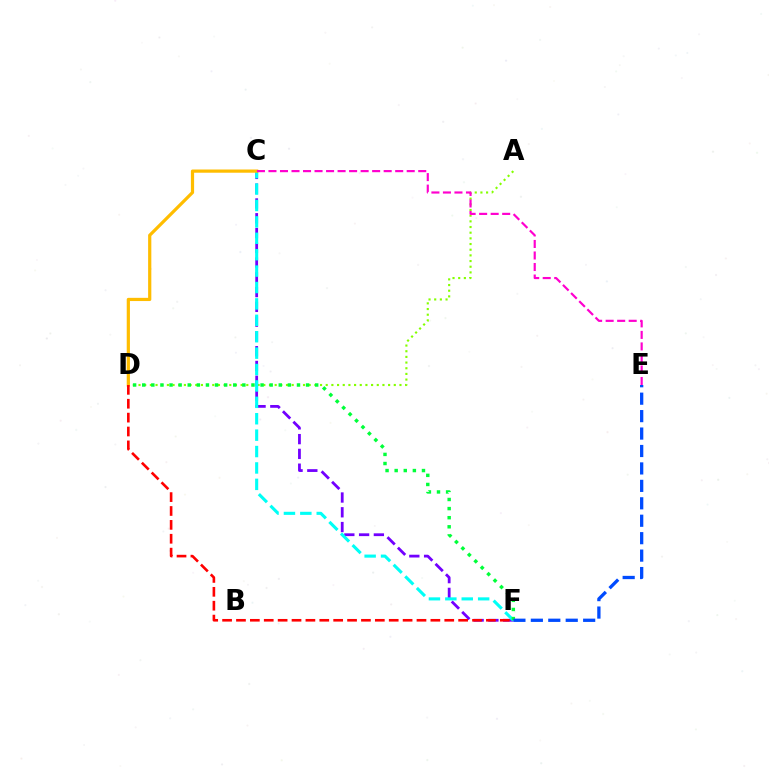{('A', 'D'): [{'color': '#84ff00', 'line_style': 'dotted', 'thickness': 1.54}], ('C', 'F'): [{'color': '#7200ff', 'line_style': 'dashed', 'thickness': 2.01}, {'color': '#00fff6', 'line_style': 'dashed', 'thickness': 2.23}], ('C', 'D'): [{'color': '#ffbd00', 'line_style': 'solid', 'thickness': 2.31}], ('C', 'E'): [{'color': '#ff00cf', 'line_style': 'dashed', 'thickness': 1.57}], ('D', 'F'): [{'color': '#00ff39', 'line_style': 'dotted', 'thickness': 2.47}, {'color': '#ff0000', 'line_style': 'dashed', 'thickness': 1.89}], ('E', 'F'): [{'color': '#004bff', 'line_style': 'dashed', 'thickness': 2.37}]}